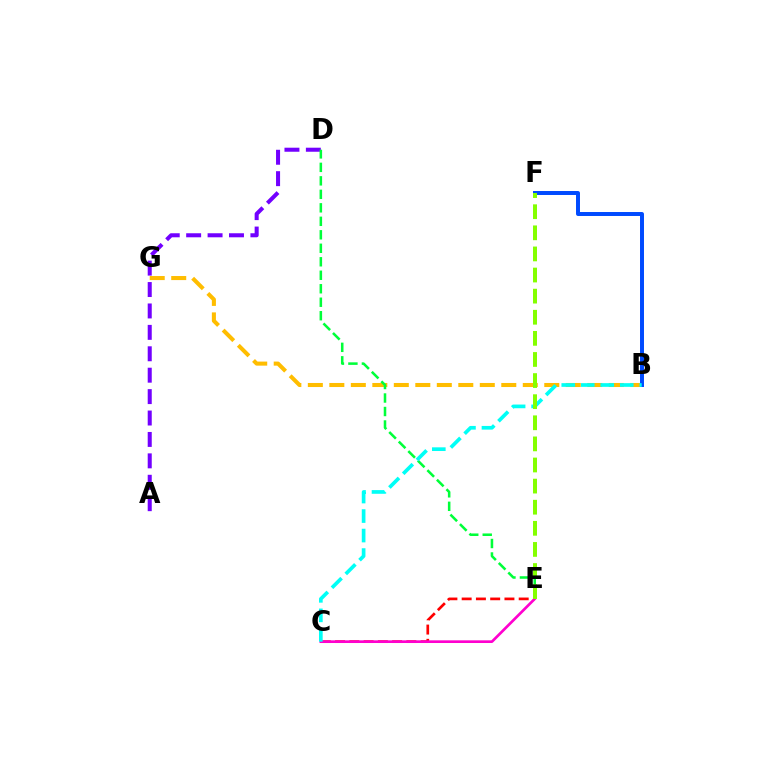{('A', 'D'): [{'color': '#7200ff', 'line_style': 'dashed', 'thickness': 2.91}], ('C', 'E'): [{'color': '#ff0000', 'line_style': 'dashed', 'thickness': 1.94}, {'color': '#ff00cf', 'line_style': 'solid', 'thickness': 1.93}], ('B', 'G'): [{'color': '#ffbd00', 'line_style': 'dashed', 'thickness': 2.92}], ('B', 'F'): [{'color': '#004bff', 'line_style': 'solid', 'thickness': 2.86}], ('D', 'E'): [{'color': '#00ff39', 'line_style': 'dashed', 'thickness': 1.83}], ('B', 'C'): [{'color': '#00fff6', 'line_style': 'dashed', 'thickness': 2.65}], ('E', 'F'): [{'color': '#84ff00', 'line_style': 'dashed', 'thickness': 2.87}]}